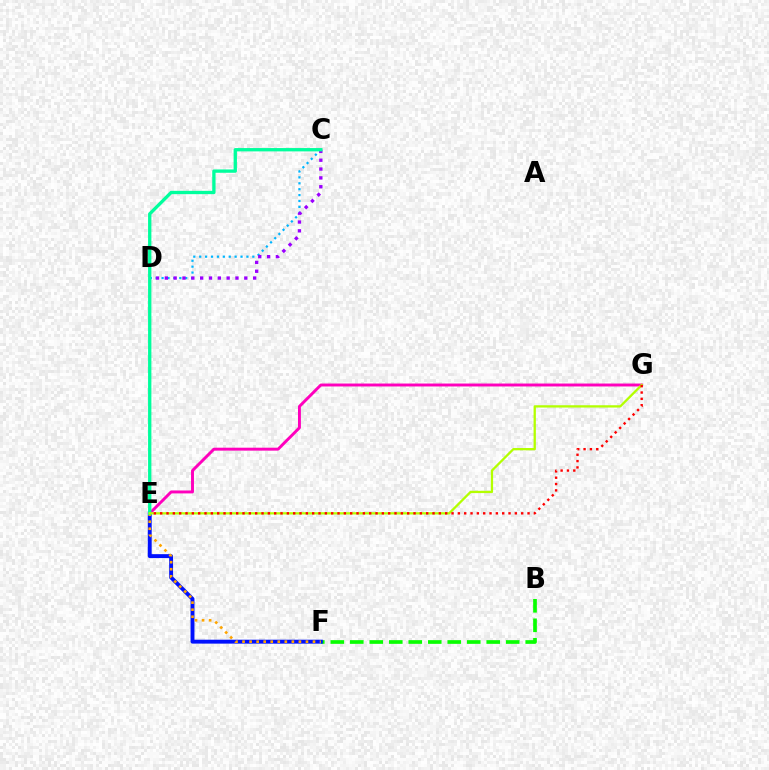{('C', 'D'): [{'color': '#00b5ff', 'line_style': 'dotted', 'thickness': 1.6}, {'color': '#9b00ff', 'line_style': 'dotted', 'thickness': 2.4}], ('B', 'F'): [{'color': '#08ff00', 'line_style': 'dashed', 'thickness': 2.65}], ('E', 'F'): [{'color': '#0010ff', 'line_style': 'solid', 'thickness': 2.81}, {'color': '#ffa500', 'line_style': 'dotted', 'thickness': 1.91}], ('E', 'G'): [{'color': '#ff00bd', 'line_style': 'solid', 'thickness': 2.11}, {'color': '#b3ff00', 'line_style': 'solid', 'thickness': 1.65}, {'color': '#ff0000', 'line_style': 'dotted', 'thickness': 1.72}], ('C', 'E'): [{'color': '#00ff9d', 'line_style': 'solid', 'thickness': 2.39}]}